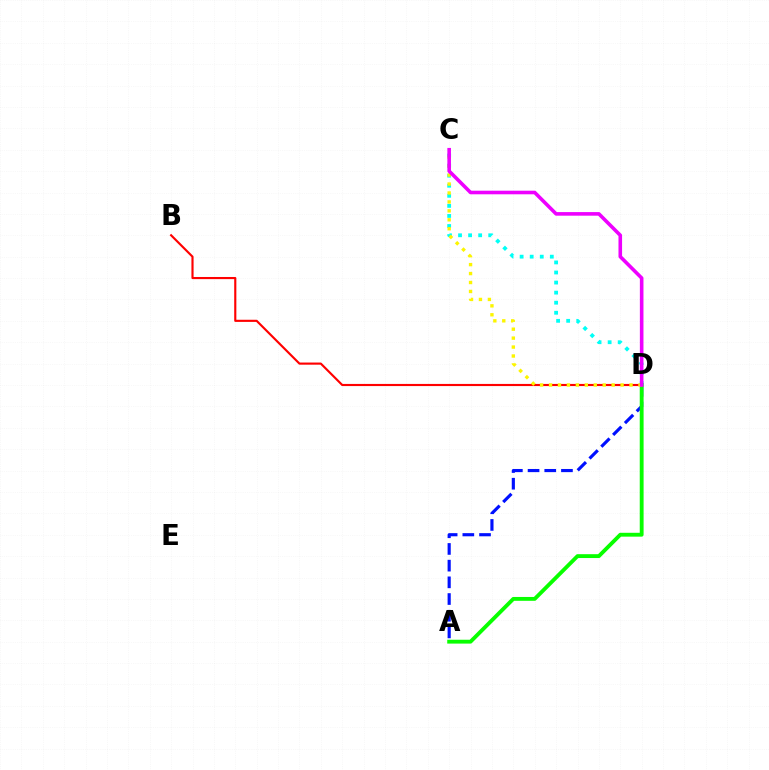{('B', 'D'): [{'color': '#ff0000', 'line_style': 'solid', 'thickness': 1.54}], ('C', 'D'): [{'color': '#00fff6', 'line_style': 'dotted', 'thickness': 2.73}, {'color': '#fcf500', 'line_style': 'dotted', 'thickness': 2.43}, {'color': '#ee00ff', 'line_style': 'solid', 'thickness': 2.59}], ('A', 'D'): [{'color': '#0010ff', 'line_style': 'dashed', 'thickness': 2.27}, {'color': '#08ff00', 'line_style': 'solid', 'thickness': 2.78}]}